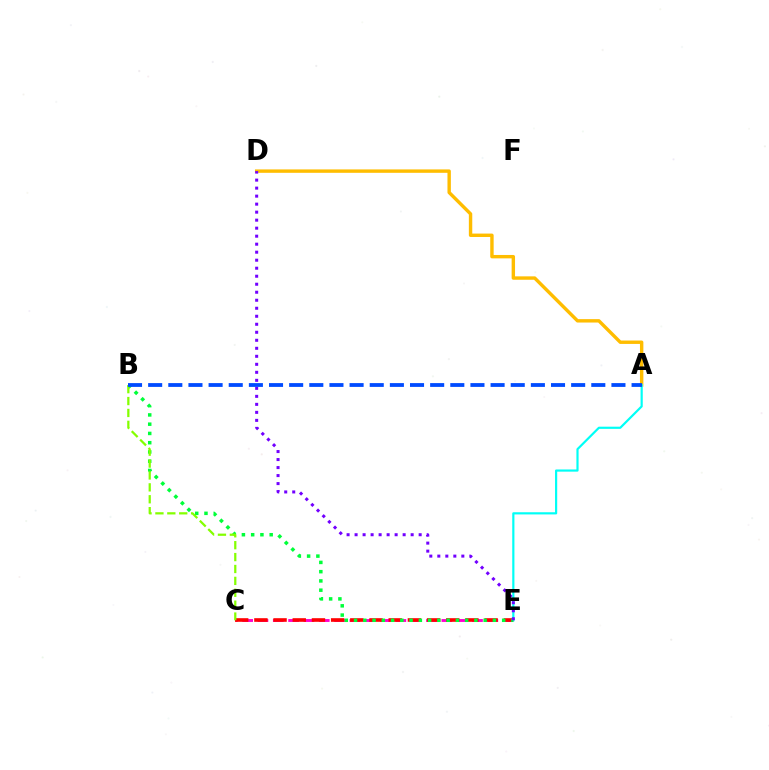{('A', 'D'): [{'color': '#ffbd00', 'line_style': 'solid', 'thickness': 2.45}], ('C', 'E'): [{'color': '#ff00cf', 'line_style': 'dashed', 'thickness': 2.08}, {'color': '#ff0000', 'line_style': 'dashed', 'thickness': 2.61}], ('A', 'E'): [{'color': '#00fff6', 'line_style': 'solid', 'thickness': 1.57}], ('B', 'E'): [{'color': '#00ff39', 'line_style': 'dotted', 'thickness': 2.52}], ('D', 'E'): [{'color': '#7200ff', 'line_style': 'dotted', 'thickness': 2.18}], ('B', 'C'): [{'color': '#84ff00', 'line_style': 'dashed', 'thickness': 1.62}], ('A', 'B'): [{'color': '#004bff', 'line_style': 'dashed', 'thickness': 2.74}]}